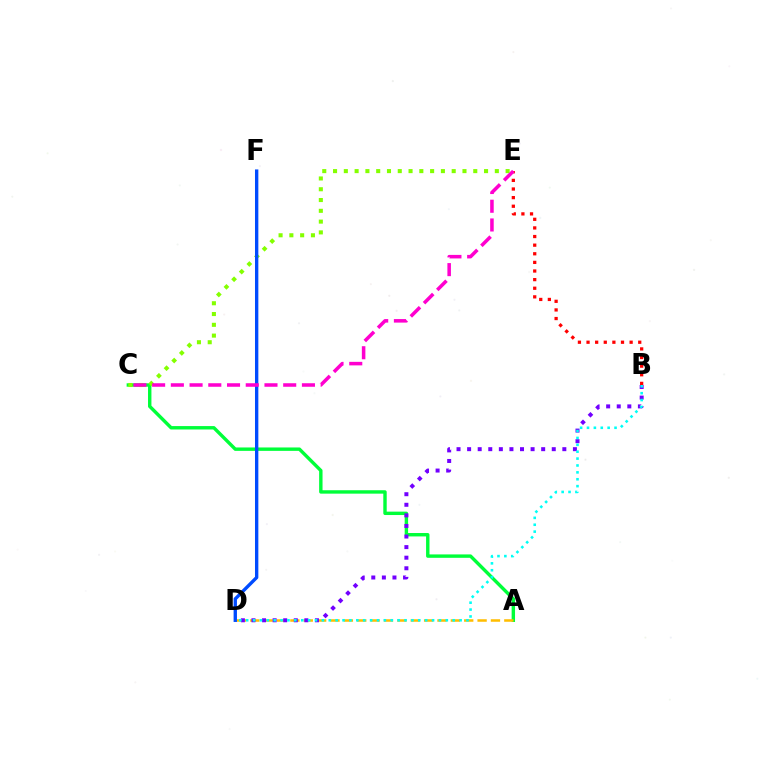{('B', 'E'): [{'color': '#ff0000', 'line_style': 'dotted', 'thickness': 2.34}], ('A', 'C'): [{'color': '#00ff39', 'line_style': 'solid', 'thickness': 2.45}], ('C', 'E'): [{'color': '#84ff00', 'line_style': 'dotted', 'thickness': 2.93}, {'color': '#ff00cf', 'line_style': 'dashed', 'thickness': 2.54}], ('A', 'D'): [{'color': '#ffbd00', 'line_style': 'dashed', 'thickness': 1.82}], ('B', 'D'): [{'color': '#7200ff', 'line_style': 'dotted', 'thickness': 2.87}, {'color': '#00fff6', 'line_style': 'dotted', 'thickness': 1.87}], ('D', 'F'): [{'color': '#004bff', 'line_style': 'solid', 'thickness': 2.42}]}